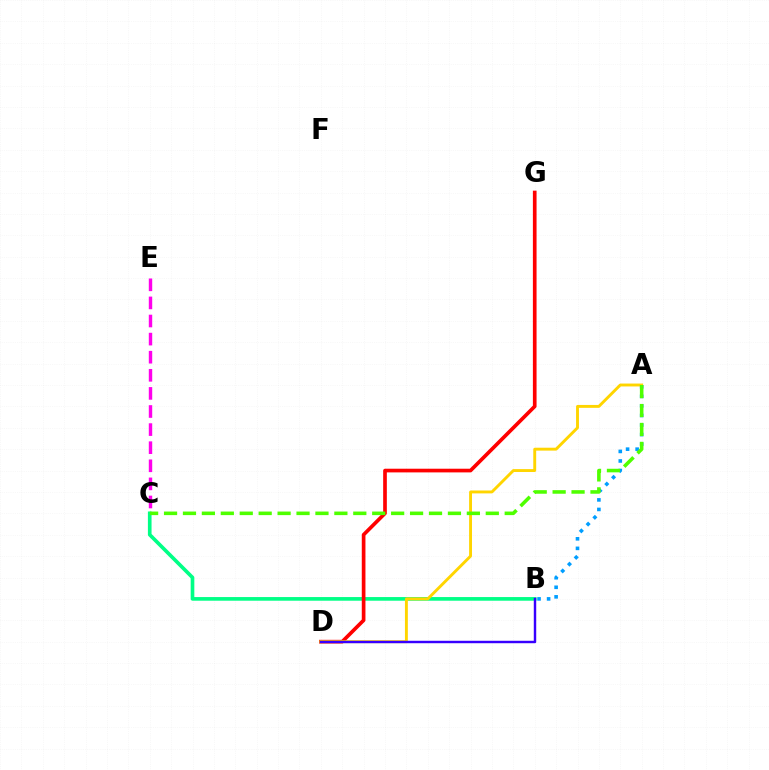{('B', 'C'): [{'color': '#00ff86', 'line_style': 'solid', 'thickness': 2.63}], ('D', 'G'): [{'color': '#ff0000', 'line_style': 'solid', 'thickness': 2.65}], ('A', 'B'): [{'color': '#009eff', 'line_style': 'dotted', 'thickness': 2.6}], ('A', 'D'): [{'color': '#ffd500', 'line_style': 'solid', 'thickness': 2.09}], ('B', 'D'): [{'color': '#3700ff', 'line_style': 'solid', 'thickness': 1.75}], ('C', 'E'): [{'color': '#ff00ed', 'line_style': 'dashed', 'thickness': 2.46}], ('A', 'C'): [{'color': '#4fff00', 'line_style': 'dashed', 'thickness': 2.57}]}